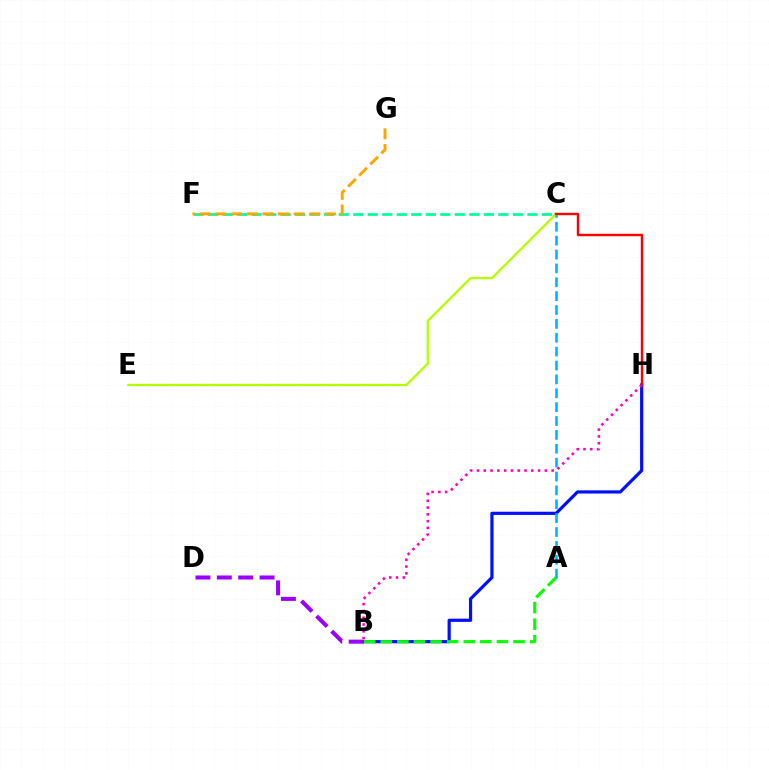{('B', 'H'): [{'color': '#0010ff', 'line_style': 'solid', 'thickness': 2.3}, {'color': '#ff00bd', 'line_style': 'dotted', 'thickness': 1.84}], ('A', 'B'): [{'color': '#08ff00', 'line_style': 'dashed', 'thickness': 2.25}], ('A', 'C'): [{'color': '#00b5ff', 'line_style': 'dashed', 'thickness': 1.89}], ('B', 'D'): [{'color': '#9b00ff', 'line_style': 'dashed', 'thickness': 2.9}], ('C', 'E'): [{'color': '#b3ff00', 'line_style': 'solid', 'thickness': 1.64}], ('C', 'F'): [{'color': '#00ff9d', 'line_style': 'dashed', 'thickness': 1.97}], ('F', 'G'): [{'color': '#ffa500', 'line_style': 'dashed', 'thickness': 2.13}], ('C', 'H'): [{'color': '#ff0000', 'line_style': 'solid', 'thickness': 1.74}]}